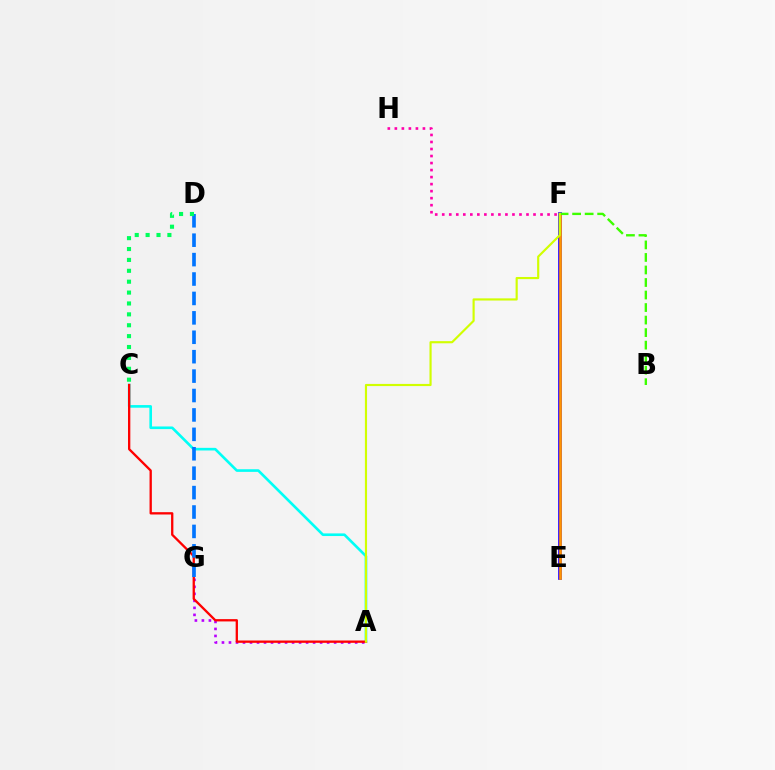{('A', 'C'): [{'color': '#00fff6', 'line_style': 'solid', 'thickness': 1.89}, {'color': '#ff0000', 'line_style': 'solid', 'thickness': 1.67}], ('A', 'G'): [{'color': '#b900ff', 'line_style': 'dotted', 'thickness': 1.9}], ('E', 'F'): [{'color': '#2500ff', 'line_style': 'solid', 'thickness': 2.67}, {'color': '#ff9400', 'line_style': 'solid', 'thickness': 1.91}], ('F', 'H'): [{'color': '#ff00ac', 'line_style': 'dotted', 'thickness': 1.91}], ('D', 'G'): [{'color': '#0074ff', 'line_style': 'dashed', 'thickness': 2.64}], ('C', 'D'): [{'color': '#00ff5c', 'line_style': 'dotted', 'thickness': 2.96}], ('B', 'F'): [{'color': '#3dff00', 'line_style': 'dashed', 'thickness': 1.7}], ('A', 'F'): [{'color': '#d1ff00', 'line_style': 'solid', 'thickness': 1.55}]}